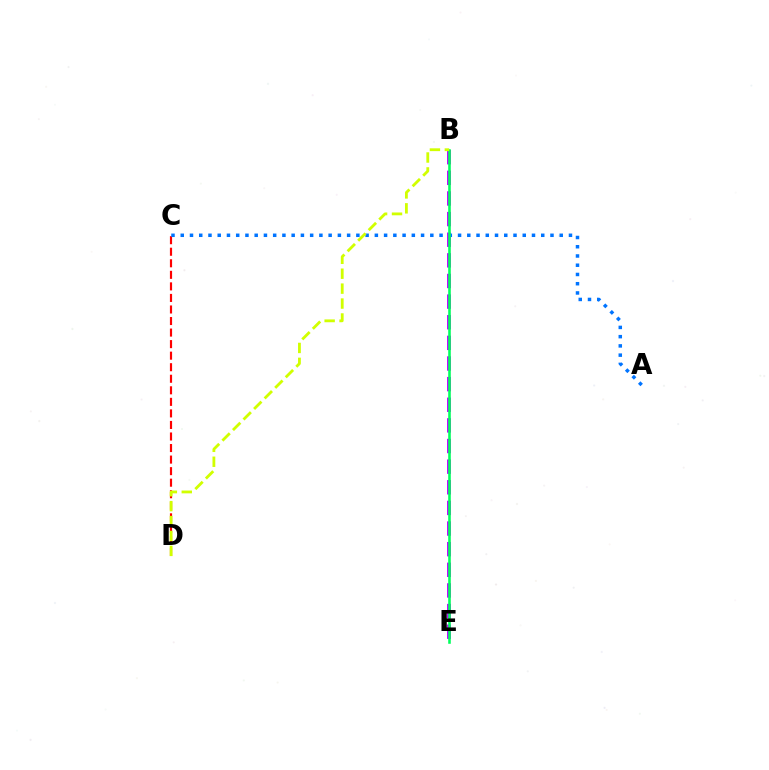{('B', 'E'): [{'color': '#b900ff', 'line_style': 'dashed', 'thickness': 2.8}, {'color': '#00ff5c', 'line_style': 'solid', 'thickness': 1.86}], ('C', 'D'): [{'color': '#ff0000', 'line_style': 'dashed', 'thickness': 1.57}], ('A', 'C'): [{'color': '#0074ff', 'line_style': 'dotted', 'thickness': 2.51}], ('B', 'D'): [{'color': '#d1ff00', 'line_style': 'dashed', 'thickness': 2.03}]}